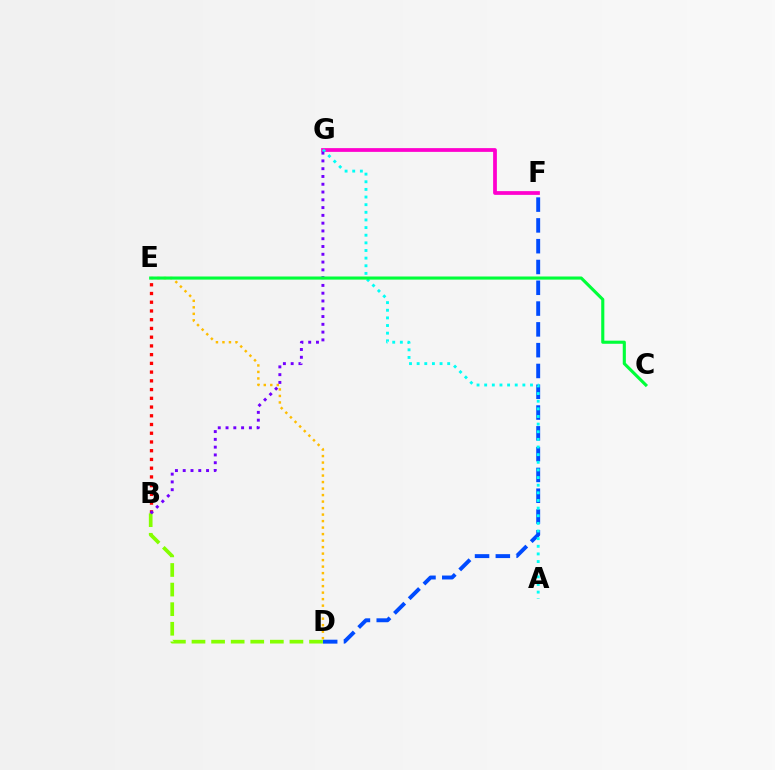{('B', 'E'): [{'color': '#ff0000', 'line_style': 'dotted', 'thickness': 2.37}], ('D', 'F'): [{'color': '#004bff', 'line_style': 'dashed', 'thickness': 2.82}], ('F', 'G'): [{'color': '#ff00cf', 'line_style': 'solid', 'thickness': 2.7}], ('A', 'G'): [{'color': '#00fff6', 'line_style': 'dotted', 'thickness': 2.07}], ('B', 'D'): [{'color': '#84ff00', 'line_style': 'dashed', 'thickness': 2.66}], ('D', 'E'): [{'color': '#ffbd00', 'line_style': 'dotted', 'thickness': 1.77}], ('B', 'G'): [{'color': '#7200ff', 'line_style': 'dotted', 'thickness': 2.11}], ('C', 'E'): [{'color': '#00ff39', 'line_style': 'solid', 'thickness': 2.24}]}